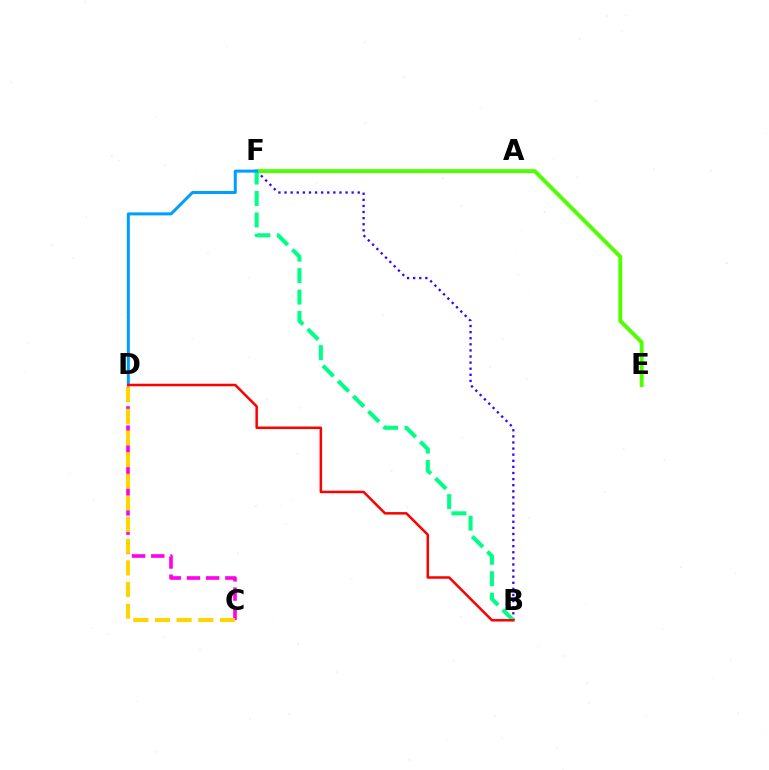{('C', 'D'): [{'color': '#ff00ed', 'line_style': 'dashed', 'thickness': 2.61}, {'color': '#ffd500', 'line_style': 'dashed', 'thickness': 2.94}], ('B', 'F'): [{'color': '#3700ff', 'line_style': 'dotted', 'thickness': 1.66}, {'color': '#00ff86', 'line_style': 'dashed', 'thickness': 2.92}], ('E', 'F'): [{'color': '#4fff00', 'line_style': 'solid', 'thickness': 2.82}], ('D', 'F'): [{'color': '#009eff', 'line_style': 'solid', 'thickness': 2.17}], ('B', 'D'): [{'color': '#ff0000', 'line_style': 'solid', 'thickness': 1.81}]}